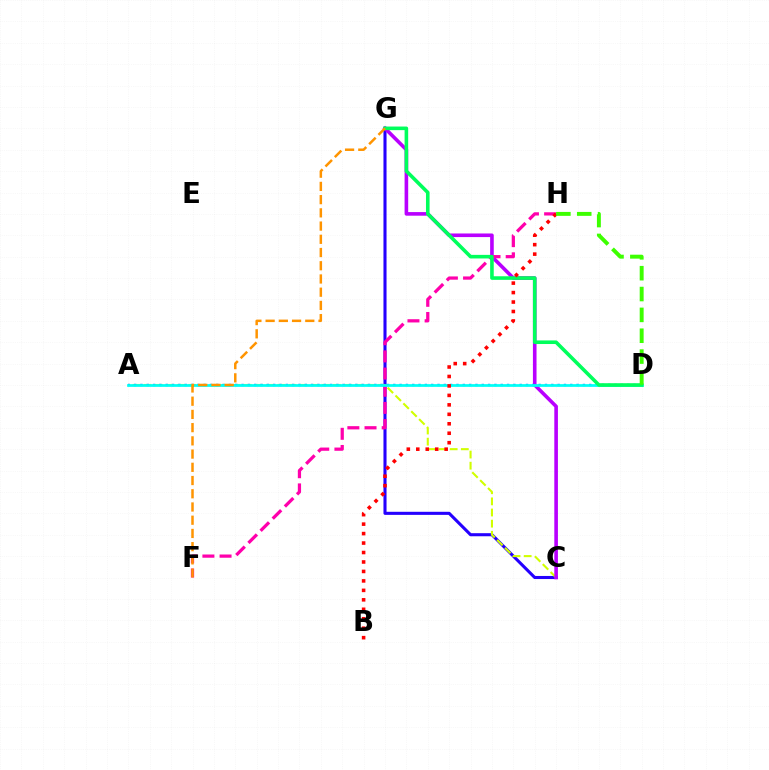{('C', 'G'): [{'color': '#2500ff', 'line_style': 'solid', 'thickness': 2.22}, {'color': '#b900ff', 'line_style': 'solid', 'thickness': 2.6}], ('A', 'C'): [{'color': '#d1ff00', 'line_style': 'dashed', 'thickness': 1.51}], ('A', 'D'): [{'color': '#0074ff', 'line_style': 'dotted', 'thickness': 1.72}, {'color': '#00fff6', 'line_style': 'solid', 'thickness': 1.96}], ('F', 'H'): [{'color': '#ff00ac', 'line_style': 'dashed', 'thickness': 2.33}], ('D', 'G'): [{'color': '#00ff5c', 'line_style': 'solid', 'thickness': 2.59}], ('B', 'H'): [{'color': '#ff0000', 'line_style': 'dotted', 'thickness': 2.57}], ('F', 'G'): [{'color': '#ff9400', 'line_style': 'dashed', 'thickness': 1.8}], ('D', 'H'): [{'color': '#3dff00', 'line_style': 'dashed', 'thickness': 2.83}]}